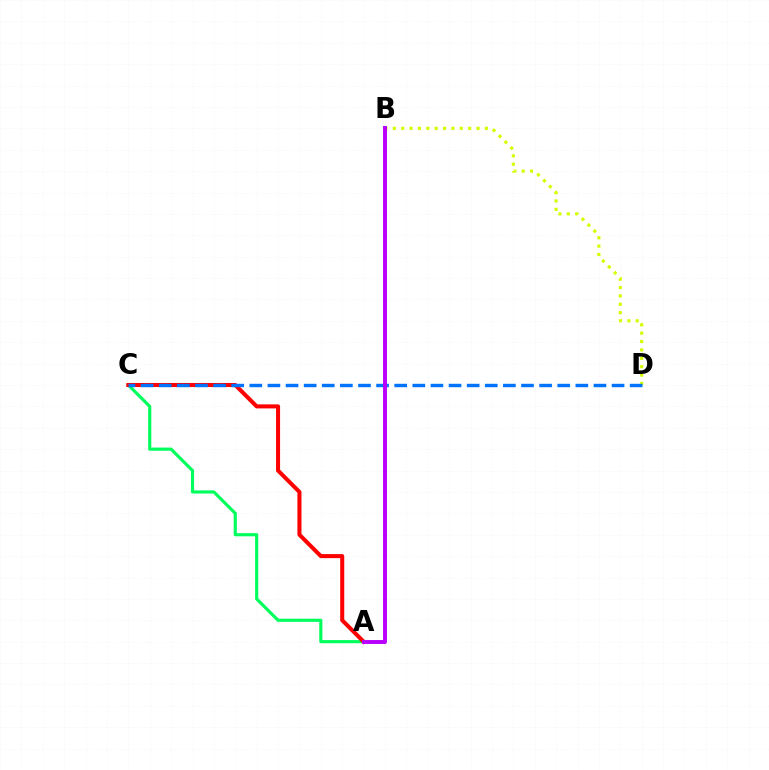{('A', 'C'): [{'color': '#00ff5c', 'line_style': 'solid', 'thickness': 2.27}, {'color': '#ff0000', 'line_style': 'solid', 'thickness': 2.91}], ('B', 'D'): [{'color': '#d1ff00', 'line_style': 'dotted', 'thickness': 2.28}], ('C', 'D'): [{'color': '#0074ff', 'line_style': 'dashed', 'thickness': 2.46}], ('A', 'B'): [{'color': '#b900ff', 'line_style': 'solid', 'thickness': 2.83}]}